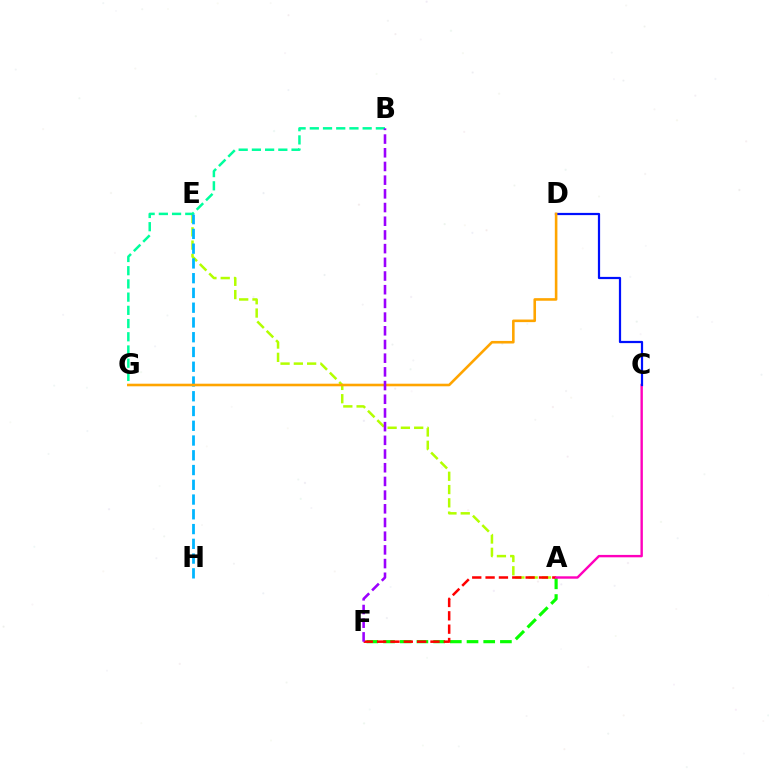{('A', 'F'): [{'color': '#08ff00', 'line_style': 'dashed', 'thickness': 2.27}, {'color': '#ff0000', 'line_style': 'dashed', 'thickness': 1.81}], ('A', 'E'): [{'color': '#b3ff00', 'line_style': 'dashed', 'thickness': 1.81}], ('B', 'G'): [{'color': '#00ff9d', 'line_style': 'dashed', 'thickness': 1.8}], ('E', 'H'): [{'color': '#00b5ff', 'line_style': 'dashed', 'thickness': 2.0}], ('A', 'C'): [{'color': '#ff00bd', 'line_style': 'solid', 'thickness': 1.73}], ('C', 'D'): [{'color': '#0010ff', 'line_style': 'solid', 'thickness': 1.6}], ('D', 'G'): [{'color': '#ffa500', 'line_style': 'solid', 'thickness': 1.87}], ('B', 'F'): [{'color': '#9b00ff', 'line_style': 'dashed', 'thickness': 1.86}]}